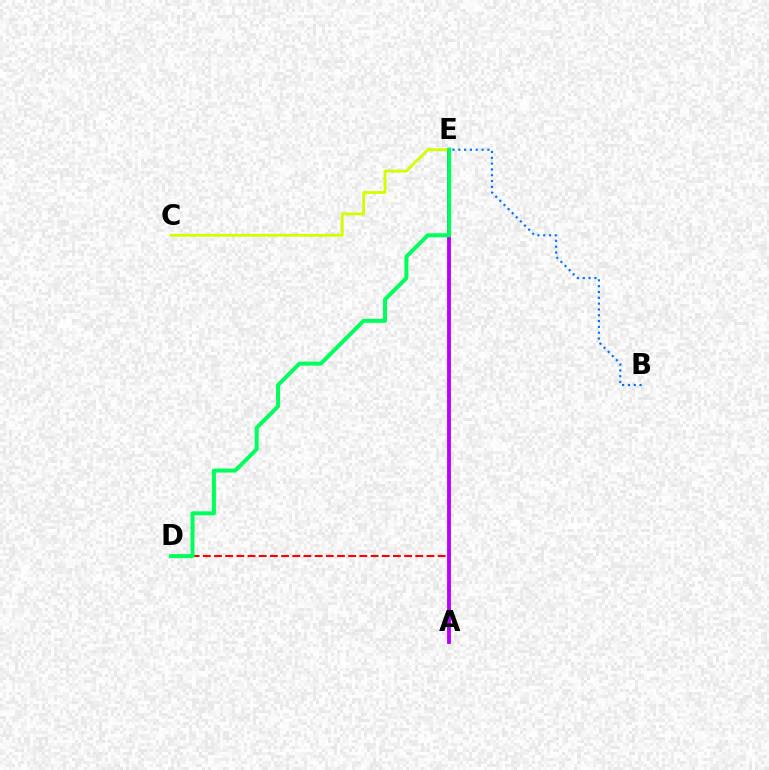{('A', 'D'): [{'color': '#ff0000', 'line_style': 'dashed', 'thickness': 1.52}], ('B', 'E'): [{'color': '#0074ff', 'line_style': 'dotted', 'thickness': 1.58}], ('A', 'E'): [{'color': '#b900ff', 'line_style': 'solid', 'thickness': 2.77}], ('C', 'E'): [{'color': '#d1ff00', 'line_style': 'solid', 'thickness': 2.06}], ('D', 'E'): [{'color': '#00ff5c', 'line_style': 'solid', 'thickness': 2.89}]}